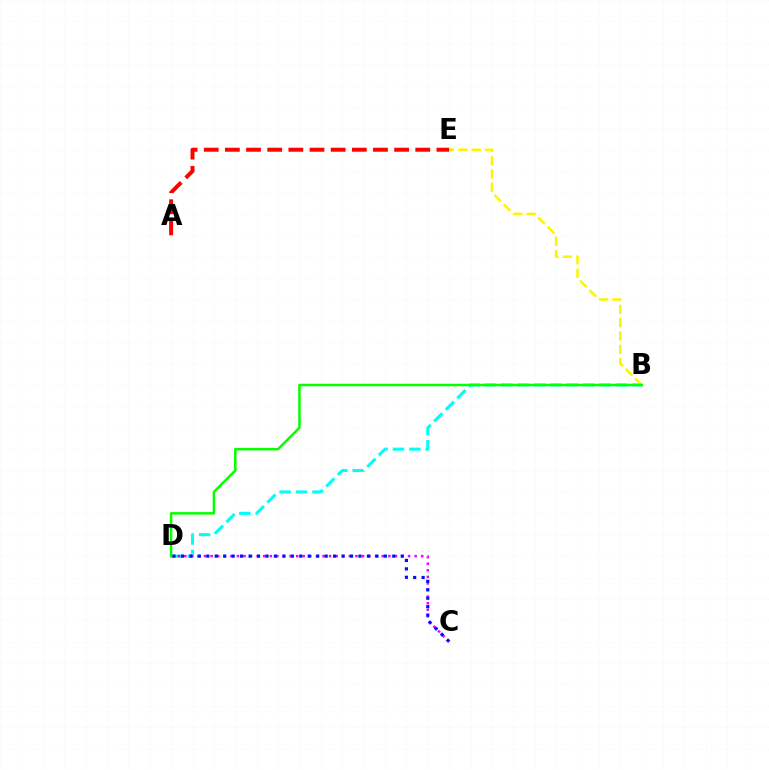{('A', 'E'): [{'color': '#ff0000', 'line_style': 'dashed', 'thickness': 2.87}], ('B', 'D'): [{'color': '#00fff6', 'line_style': 'dashed', 'thickness': 2.23}, {'color': '#08ff00', 'line_style': 'solid', 'thickness': 1.81}], ('C', 'D'): [{'color': '#ee00ff', 'line_style': 'dotted', 'thickness': 1.79}, {'color': '#0010ff', 'line_style': 'dotted', 'thickness': 2.3}], ('B', 'E'): [{'color': '#fcf500', 'line_style': 'dashed', 'thickness': 1.81}]}